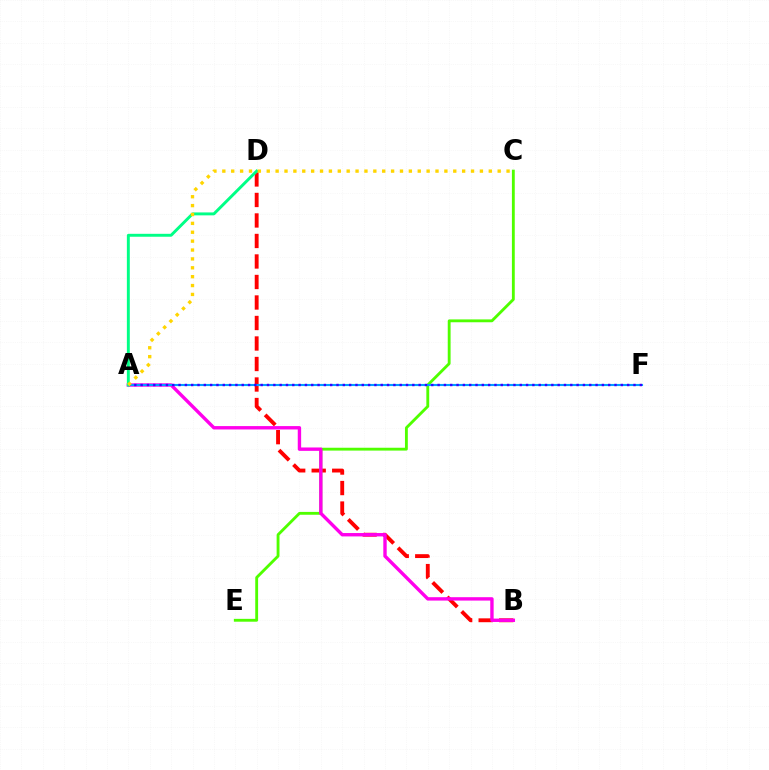{('B', 'D'): [{'color': '#ff0000', 'line_style': 'dashed', 'thickness': 2.79}], ('C', 'E'): [{'color': '#4fff00', 'line_style': 'solid', 'thickness': 2.05}], ('A', 'B'): [{'color': '#ff00ed', 'line_style': 'solid', 'thickness': 2.44}], ('A', 'F'): [{'color': '#009eff', 'line_style': 'solid', 'thickness': 1.52}, {'color': '#3700ff', 'line_style': 'dotted', 'thickness': 1.72}], ('A', 'D'): [{'color': '#00ff86', 'line_style': 'solid', 'thickness': 2.11}], ('A', 'C'): [{'color': '#ffd500', 'line_style': 'dotted', 'thickness': 2.41}]}